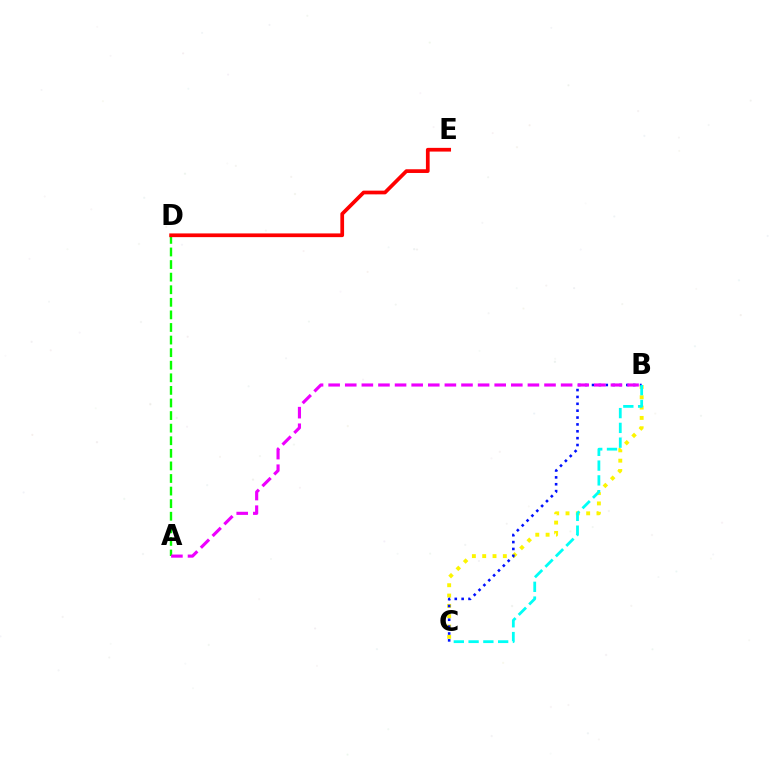{('B', 'C'): [{'color': '#fcf500', 'line_style': 'dotted', 'thickness': 2.8}, {'color': '#0010ff', 'line_style': 'dotted', 'thickness': 1.87}, {'color': '#00fff6', 'line_style': 'dashed', 'thickness': 2.01}], ('A', 'D'): [{'color': '#08ff00', 'line_style': 'dashed', 'thickness': 1.71}], ('D', 'E'): [{'color': '#ff0000', 'line_style': 'solid', 'thickness': 2.68}], ('A', 'B'): [{'color': '#ee00ff', 'line_style': 'dashed', 'thickness': 2.26}]}